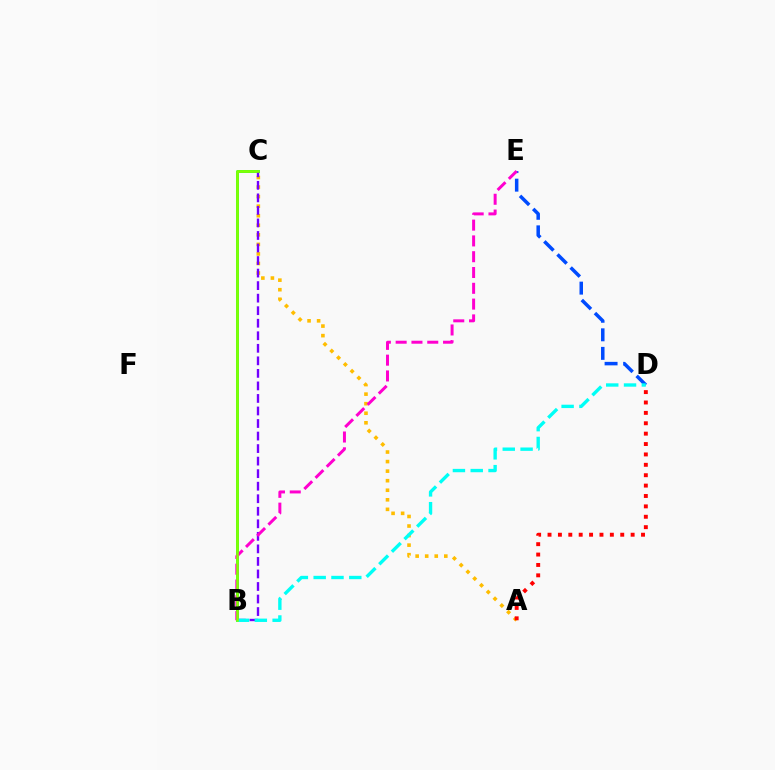{('B', 'C'): [{'color': '#00ff39', 'line_style': 'solid', 'thickness': 1.99}, {'color': '#7200ff', 'line_style': 'dashed', 'thickness': 1.7}, {'color': '#84ff00', 'line_style': 'solid', 'thickness': 1.84}], ('D', 'E'): [{'color': '#004bff', 'line_style': 'dashed', 'thickness': 2.52}], ('A', 'C'): [{'color': '#ffbd00', 'line_style': 'dotted', 'thickness': 2.6}], ('B', 'D'): [{'color': '#00fff6', 'line_style': 'dashed', 'thickness': 2.42}], ('B', 'E'): [{'color': '#ff00cf', 'line_style': 'dashed', 'thickness': 2.15}], ('A', 'D'): [{'color': '#ff0000', 'line_style': 'dotted', 'thickness': 2.82}]}